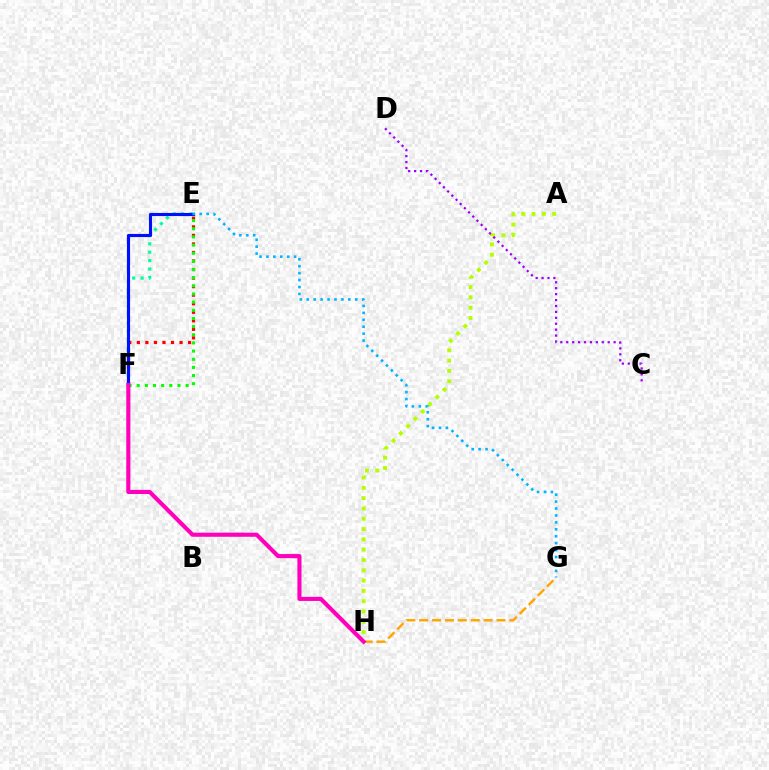{('E', 'F'): [{'color': '#ff0000', 'line_style': 'dotted', 'thickness': 2.32}, {'color': '#08ff00', 'line_style': 'dotted', 'thickness': 2.22}, {'color': '#00ff9d', 'line_style': 'dotted', 'thickness': 2.28}, {'color': '#0010ff', 'line_style': 'solid', 'thickness': 2.26}], ('G', 'H'): [{'color': '#ffa500', 'line_style': 'dashed', 'thickness': 1.75}], ('A', 'H'): [{'color': '#b3ff00', 'line_style': 'dotted', 'thickness': 2.8}], ('C', 'D'): [{'color': '#9b00ff', 'line_style': 'dotted', 'thickness': 1.61}], ('E', 'G'): [{'color': '#00b5ff', 'line_style': 'dotted', 'thickness': 1.88}], ('F', 'H'): [{'color': '#ff00bd', 'line_style': 'solid', 'thickness': 2.96}]}